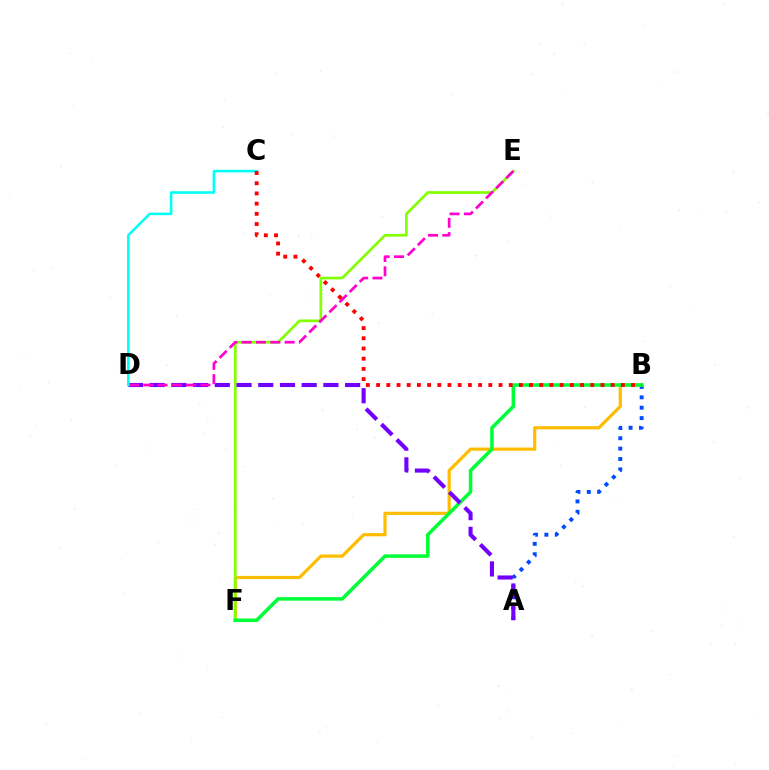{('A', 'B'): [{'color': '#004bff', 'line_style': 'dotted', 'thickness': 2.82}], ('B', 'F'): [{'color': '#ffbd00', 'line_style': 'solid', 'thickness': 2.3}, {'color': '#00ff39', 'line_style': 'solid', 'thickness': 2.55}], ('E', 'F'): [{'color': '#84ff00', 'line_style': 'solid', 'thickness': 1.95}], ('A', 'D'): [{'color': '#7200ff', 'line_style': 'dashed', 'thickness': 2.95}], ('D', 'E'): [{'color': '#ff00cf', 'line_style': 'dashed', 'thickness': 1.94}], ('C', 'D'): [{'color': '#00fff6', 'line_style': 'solid', 'thickness': 1.85}], ('B', 'C'): [{'color': '#ff0000', 'line_style': 'dotted', 'thickness': 2.77}]}